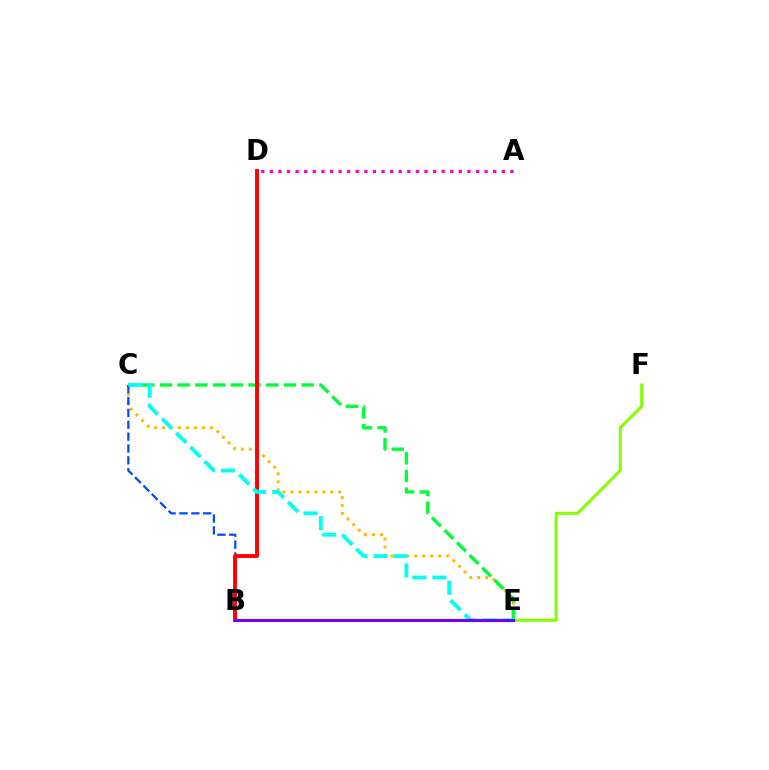{('A', 'D'): [{'color': '#ff00cf', 'line_style': 'dotted', 'thickness': 2.33}], ('C', 'E'): [{'color': '#ffbd00', 'line_style': 'dotted', 'thickness': 2.17}, {'color': '#00ff39', 'line_style': 'dashed', 'thickness': 2.41}, {'color': '#00fff6', 'line_style': 'dashed', 'thickness': 2.73}], ('B', 'F'): [{'color': '#84ff00', 'line_style': 'solid', 'thickness': 2.15}], ('B', 'C'): [{'color': '#004bff', 'line_style': 'dashed', 'thickness': 1.61}], ('B', 'D'): [{'color': '#ff0000', 'line_style': 'solid', 'thickness': 2.81}], ('B', 'E'): [{'color': '#7200ff', 'line_style': 'solid', 'thickness': 2.18}]}